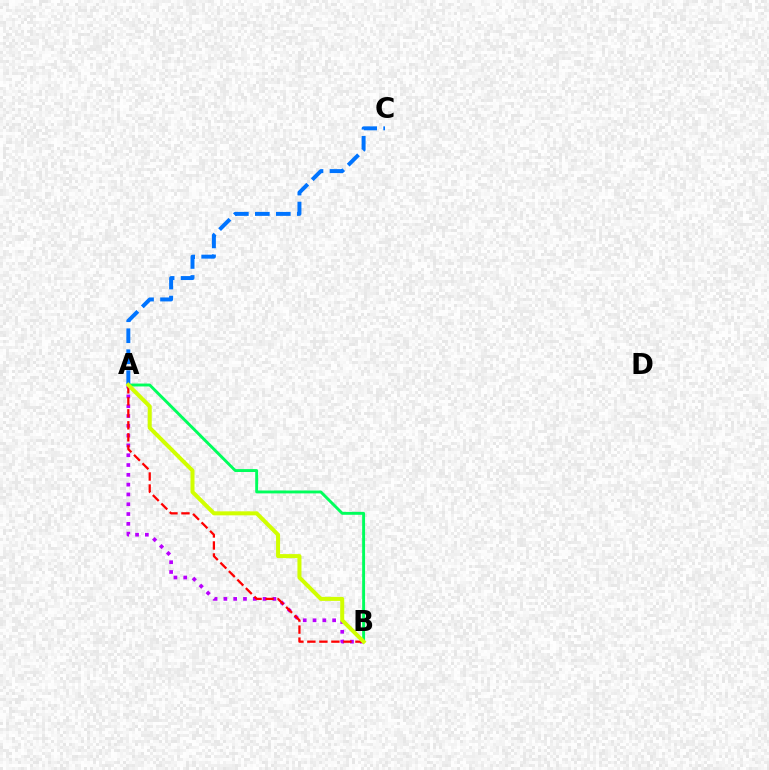{('A', 'B'): [{'color': '#00ff5c', 'line_style': 'solid', 'thickness': 2.09}, {'color': '#b900ff', 'line_style': 'dotted', 'thickness': 2.66}, {'color': '#ff0000', 'line_style': 'dashed', 'thickness': 1.63}, {'color': '#d1ff00', 'line_style': 'solid', 'thickness': 2.89}], ('A', 'C'): [{'color': '#0074ff', 'line_style': 'dashed', 'thickness': 2.85}]}